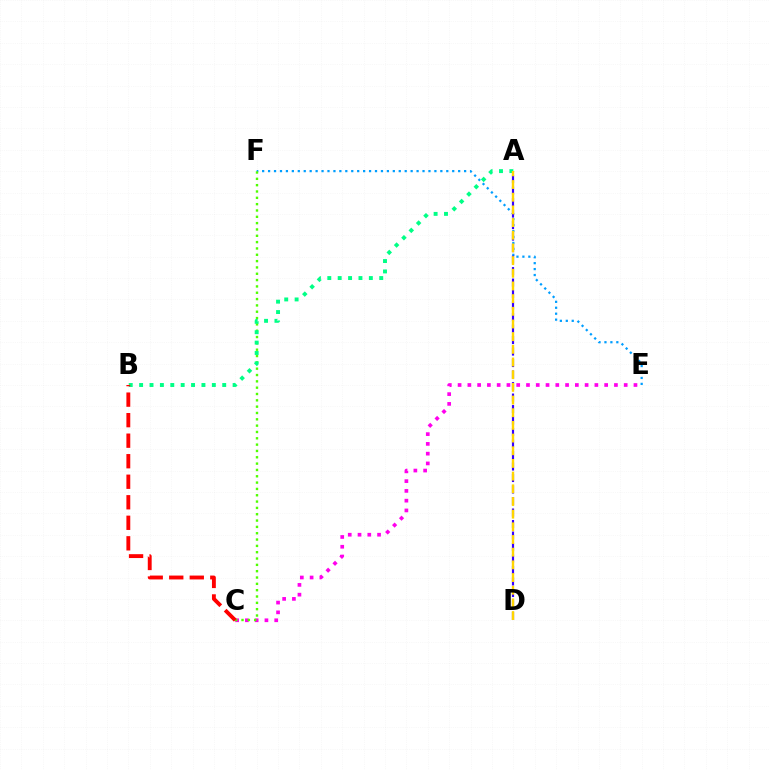{('E', 'F'): [{'color': '#009eff', 'line_style': 'dotted', 'thickness': 1.61}], ('C', 'E'): [{'color': '#ff00ed', 'line_style': 'dotted', 'thickness': 2.65}], ('C', 'F'): [{'color': '#4fff00', 'line_style': 'dotted', 'thickness': 1.72}], ('A', 'D'): [{'color': '#3700ff', 'line_style': 'dashed', 'thickness': 1.56}, {'color': '#ffd500', 'line_style': 'dashed', 'thickness': 1.72}], ('A', 'B'): [{'color': '#00ff86', 'line_style': 'dotted', 'thickness': 2.82}], ('B', 'C'): [{'color': '#ff0000', 'line_style': 'dashed', 'thickness': 2.79}]}